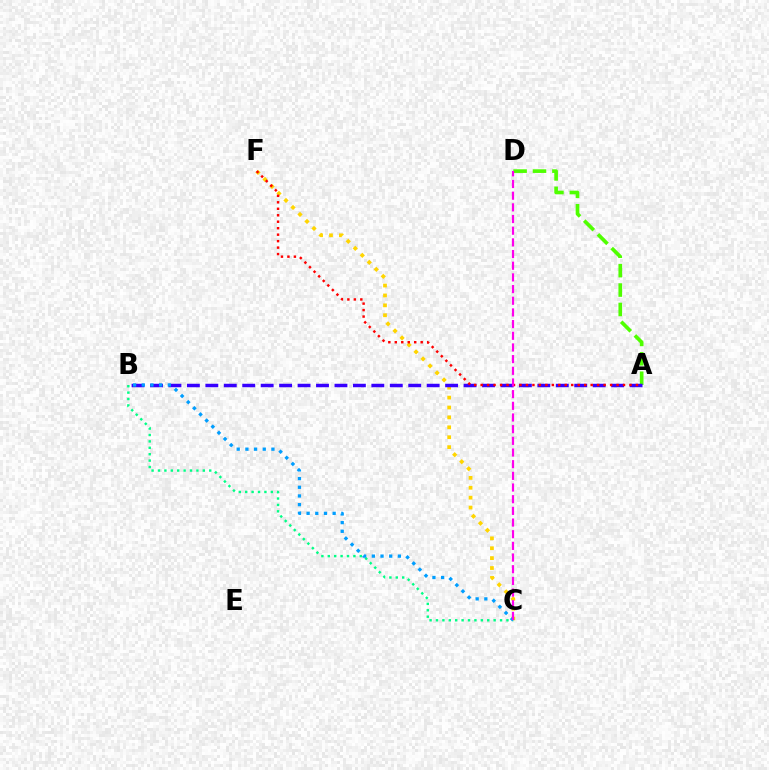{('A', 'D'): [{'color': '#4fff00', 'line_style': 'dashed', 'thickness': 2.64}], ('B', 'C'): [{'color': '#00ff86', 'line_style': 'dotted', 'thickness': 1.74}, {'color': '#009eff', 'line_style': 'dotted', 'thickness': 2.36}], ('C', 'F'): [{'color': '#ffd500', 'line_style': 'dotted', 'thickness': 2.69}], ('A', 'B'): [{'color': '#3700ff', 'line_style': 'dashed', 'thickness': 2.51}], ('A', 'F'): [{'color': '#ff0000', 'line_style': 'dotted', 'thickness': 1.76}], ('C', 'D'): [{'color': '#ff00ed', 'line_style': 'dashed', 'thickness': 1.59}]}